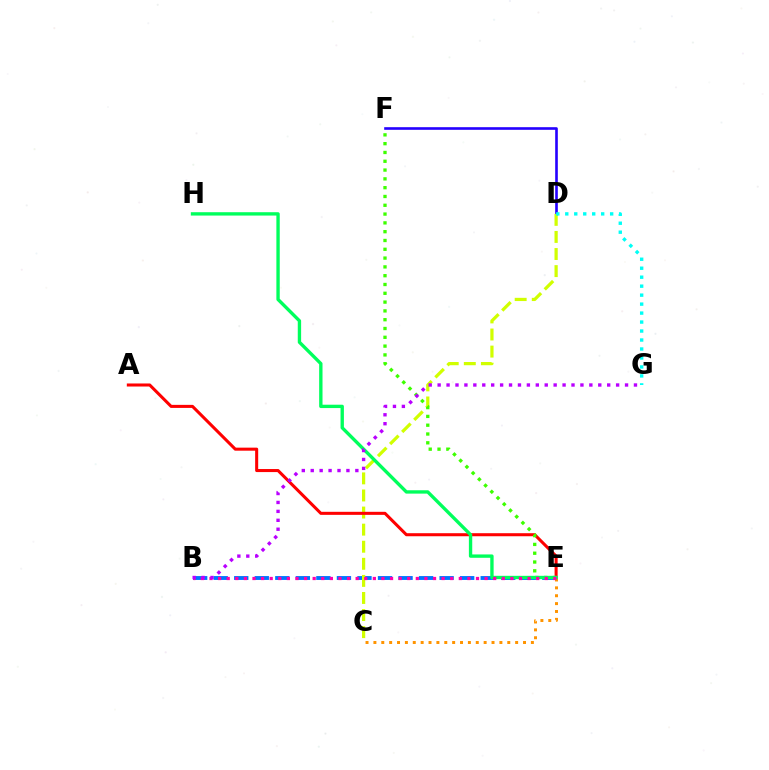{('B', 'E'): [{'color': '#0074ff', 'line_style': 'dashed', 'thickness': 2.79}, {'color': '#ff00ac', 'line_style': 'dotted', 'thickness': 2.34}], ('D', 'F'): [{'color': '#2500ff', 'line_style': 'solid', 'thickness': 1.89}], ('C', 'D'): [{'color': '#d1ff00', 'line_style': 'dashed', 'thickness': 2.32}], ('A', 'E'): [{'color': '#ff0000', 'line_style': 'solid', 'thickness': 2.19}], ('C', 'E'): [{'color': '#ff9400', 'line_style': 'dotted', 'thickness': 2.14}], ('E', 'F'): [{'color': '#3dff00', 'line_style': 'dotted', 'thickness': 2.39}], ('E', 'H'): [{'color': '#00ff5c', 'line_style': 'solid', 'thickness': 2.42}], ('D', 'G'): [{'color': '#00fff6', 'line_style': 'dotted', 'thickness': 2.44}], ('B', 'G'): [{'color': '#b900ff', 'line_style': 'dotted', 'thickness': 2.42}]}